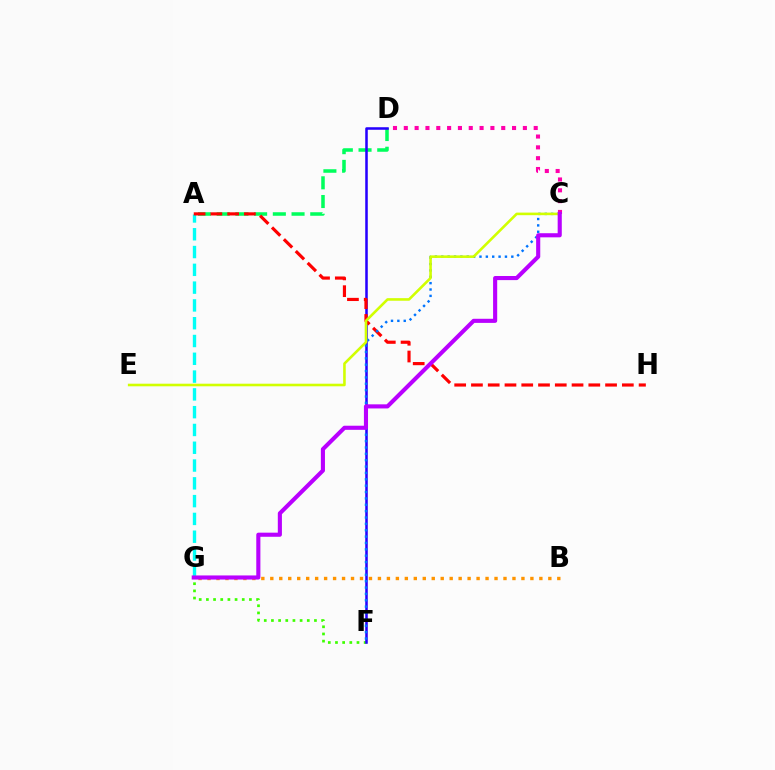{('F', 'G'): [{'color': '#3dff00', 'line_style': 'dotted', 'thickness': 1.95}], ('B', 'G'): [{'color': '#ff9400', 'line_style': 'dotted', 'thickness': 2.44}], ('A', 'D'): [{'color': '#00ff5c', 'line_style': 'dashed', 'thickness': 2.54}], ('C', 'D'): [{'color': '#ff00ac', 'line_style': 'dotted', 'thickness': 2.94}], ('D', 'F'): [{'color': '#2500ff', 'line_style': 'solid', 'thickness': 1.83}], ('A', 'G'): [{'color': '#00fff6', 'line_style': 'dashed', 'thickness': 2.42}], ('A', 'H'): [{'color': '#ff0000', 'line_style': 'dashed', 'thickness': 2.28}], ('C', 'F'): [{'color': '#0074ff', 'line_style': 'dotted', 'thickness': 1.73}], ('C', 'E'): [{'color': '#d1ff00', 'line_style': 'solid', 'thickness': 1.87}], ('C', 'G'): [{'color': '#b900ff', 'line_style': 'solid', 'thickness': 2.96}]}